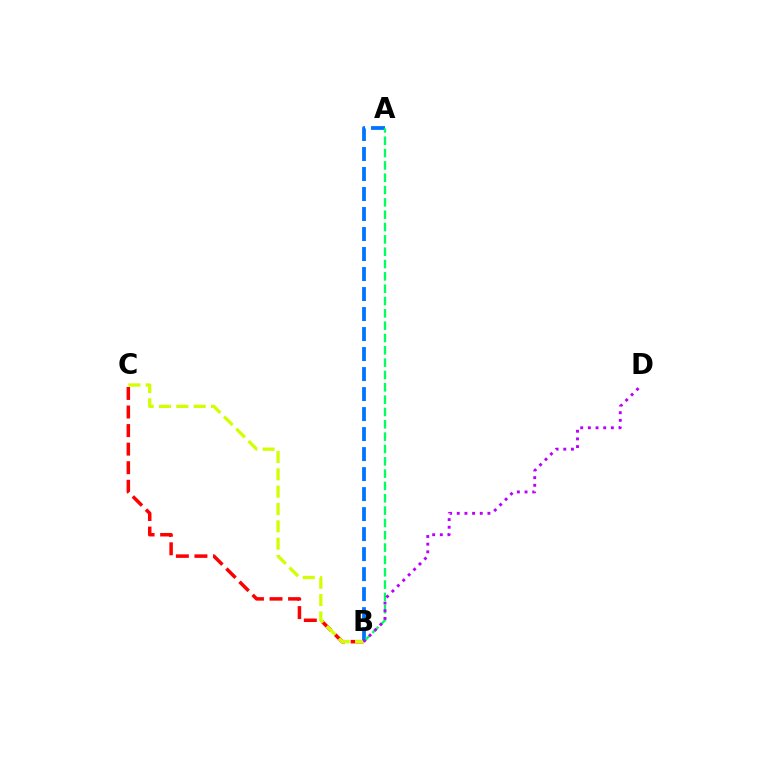{('A', 'B'): [{'color': '#0074ff', 'line_style': 'dashed', 'thickness': 2.72}, {'color': '#00ff5c', 'line_style': 'dashed', 'thickness': 1.67}], ('B', 'C'): [{'color': '#ff0000', 'line_style': 'dashed', 'thickness': 2.52}, {'color': '#d1ff00', 'line_style': 'dashed', 'thickness': 2.35}], ('B', 'D'): [{'color': '#b900ff', 'line_style': 'dotted', 'thickness': 2.08}]}